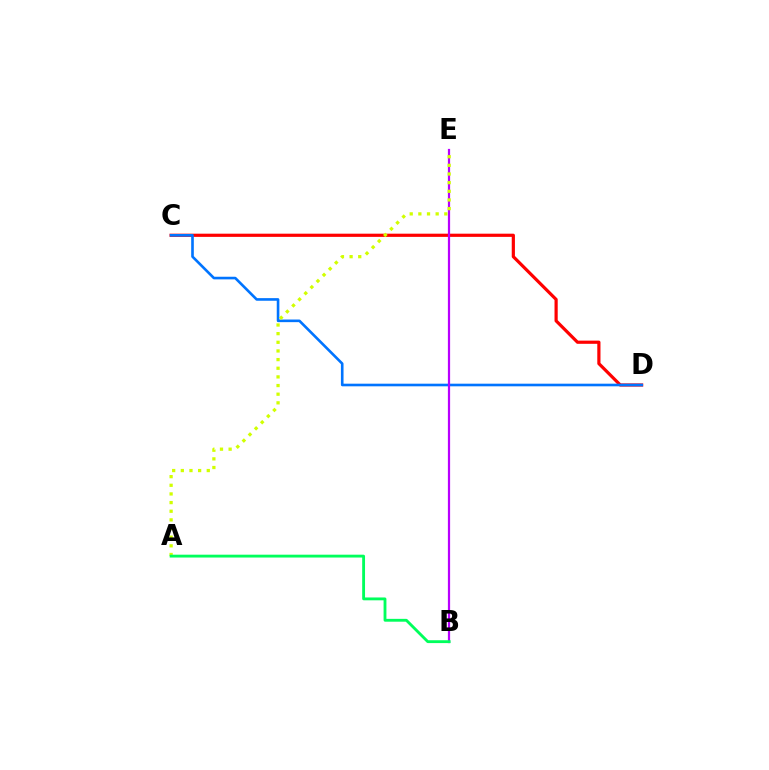{('C', 'D'): [{'color': '#ff0000', 'line_style': 'solid', 'thickness': 2.3}, {'color': '#0074ff', 'line_style': 'solid', 'thickness': 1.89}], ('B', 'E'): [{'color': '#b900ff', 'line_style': 'solid', 'thickness': 1.6}], ('A', 'E'): [{'color': '#d1ff00', 'line_style': 'dotted', 'thickness': 2.35}], ('A', 'B'): [{'color': '#00ff5c', 'line_style': 'solid', 'thickness': 2.05}]}